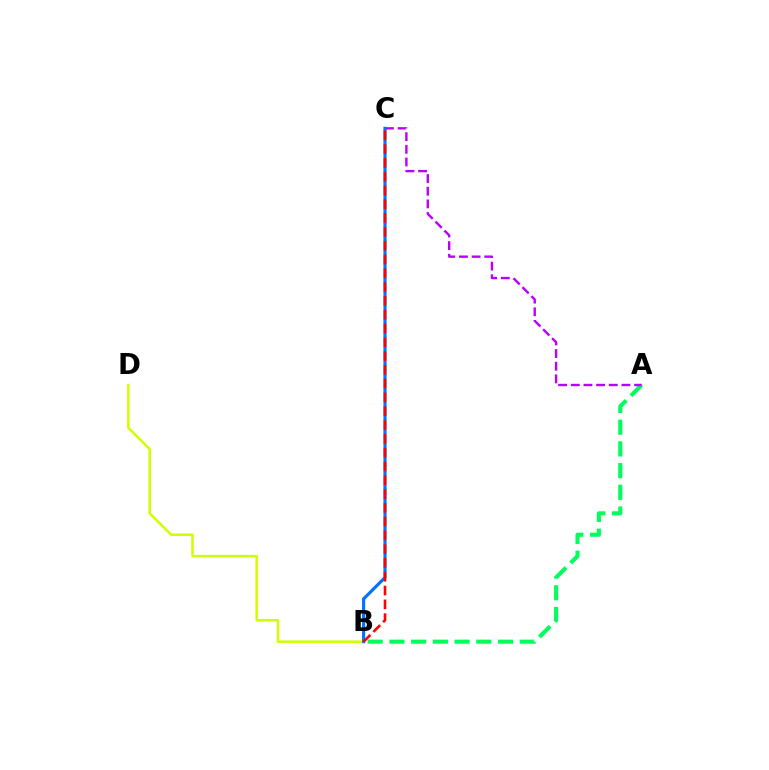{('A', 'B'): [{'color': '#00ff5c', 'line_style': 'dashed', 'thickness': 2.95}], ('A', 'C'): [{'color': '#b900ff', 'line_style': 'dashed', 'thickness': 1.72}], ('B', 'D'): [{'color': '#d1ff00', 'line_style': 'solid', 'thickness': 1.82}], ('B', 'C'): [{'color': '#0074ff', 'line_style': 'solid', 'thickness': 2.27}, {'color': '#ff0000', 'line_style': 'dashed', 'thickness': 1.87}]}